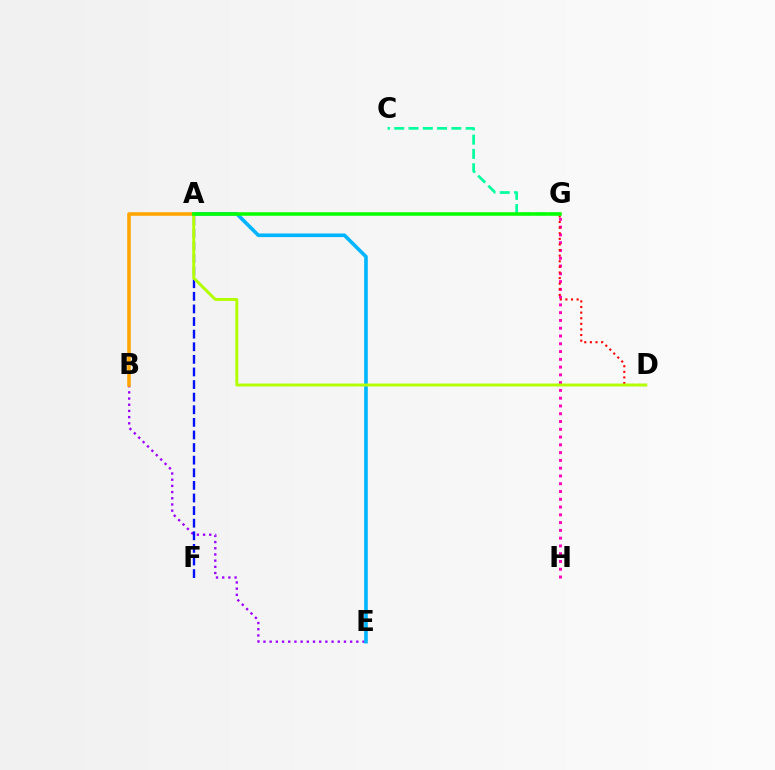{('B', 'E'): [{'color': '#9b00ff', 'line_style': 'dotted', 'thickness': 1.68}], ('A', 'B'): [{'color': '#ffa500', 'line_style': 'solid', 'thickness': 2.56}], ('A', 'E'): [{'color': '#00b5ff', 'line_style': 'solid', 'thickness': 2.6}], ('A', 'F'): [{'color': '#0010ff', 'line_style': 'dashed', 'thickness': 1.71}], ('G', 'H'): [{'color': '#ff00bd', 'line_style': 'dotted', 'thickness': 2.11}], ('D', 'G'): [{'color': '#ff0000', 'line_style': 'dotted', 'thickness': 1.52}], ('A', 'D'): [{'color': '#b3ff00', 'line_style': 'solid', 'thickness': 2.11}], ('C', 'G'): [{'color': '#00ff9d', 'line_style': 'dashed', 'thickness': 1.94}], ('A', 'G'): [{'color': '#08ff00', 'line_style': 'solid', 'thickness': 2.54}]}